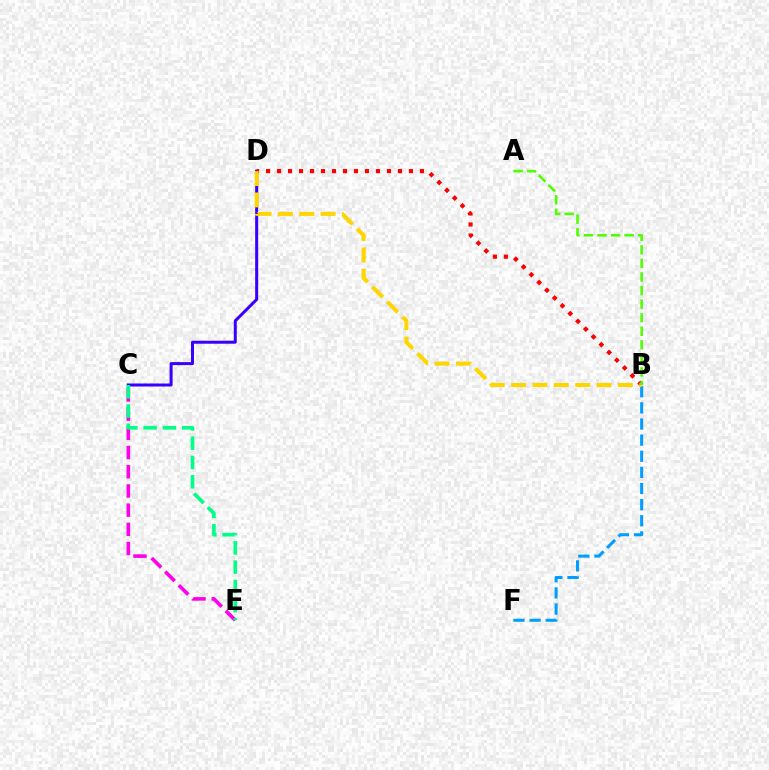{('C', 'E'): [{'color': '#ff00ed', 'line_style': 'dashed', 'thickness': 2.61}, {'color': '#00ff86', 'line_style': 'dashed', 'thickness': 2.62}], ('C', 'D'): [{'color': '#3700ff', 'line_style': 'solid', 'thickness': 2.16}], ('B', 'D'): [{'color': '#ff0000', 'line_style': 'dotted', 'thickness': 2.99}, {'color': '#ffd500', 'line_style': 'dashed', 'thickness': 2.9}], ('B', 'F'): [{'color': '#009eff', 'line_style': 'dashed', 'thickness': 2.19}], ('A', 'B'): [{'color': '#4fff00', 'line_style': 'dashed', 'thickness': 1.84}]}